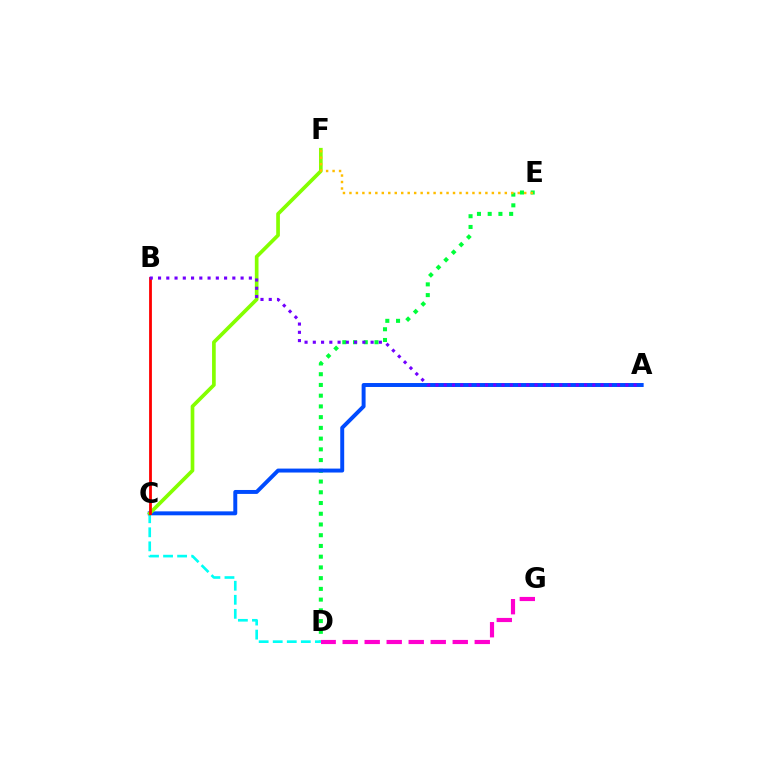{('D', 'E'): [{'color': '#00ff39', 'line_style': 'dotted', 'thickness': 2.92}], ('C', 'D'): [{'color': '#00fff6', 'line_style': 'dashed', 'thickness': 1.91}], ('A', 'C'): [{'color': '#004bff', 'line_style': 'solid', 'thickness': 2.84}], ('D', 'G'): [{'color': '#ff00cf', 'line_style': 'dashed', 'thickness': 2.99}], ('C', 'F'): [{'color': '#84ff00', 'line_style': 'solid', 'thickness': 2.65}], ('B', 'C'): [{'color': '#ff0000', 'line_style': 'solid', 'thickness': 2.01}], ('A', 'B'): [{'color': '#7200ff', 'line_style': 'dotted', 'thickness': 2.24}], ('E', 'F'): [{'color': '#ffbd00', 'line_style': 'dotted', 'thickness': 1.76}]}